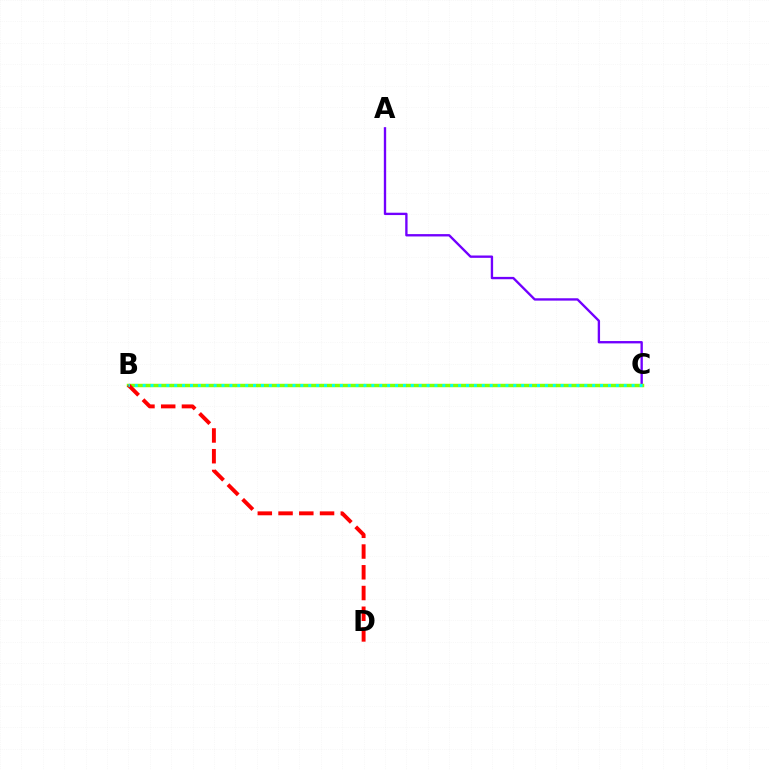{('A', 'C'): [{'color': '#7200ff', 'line_style': 'solid', 'thickness': 1.69}], ('B', 'C'): [{'color': '#84ff00', 'line_style': 'solid', 'thickness': 2.5}, {'color': '#00fff6', 'line_style': 'dotted', 'thickness': 2.14}], ('B', 'D'): [{'color': '#ff0000', 'line_style': 'dashed', 'thickness': 2.82}]}